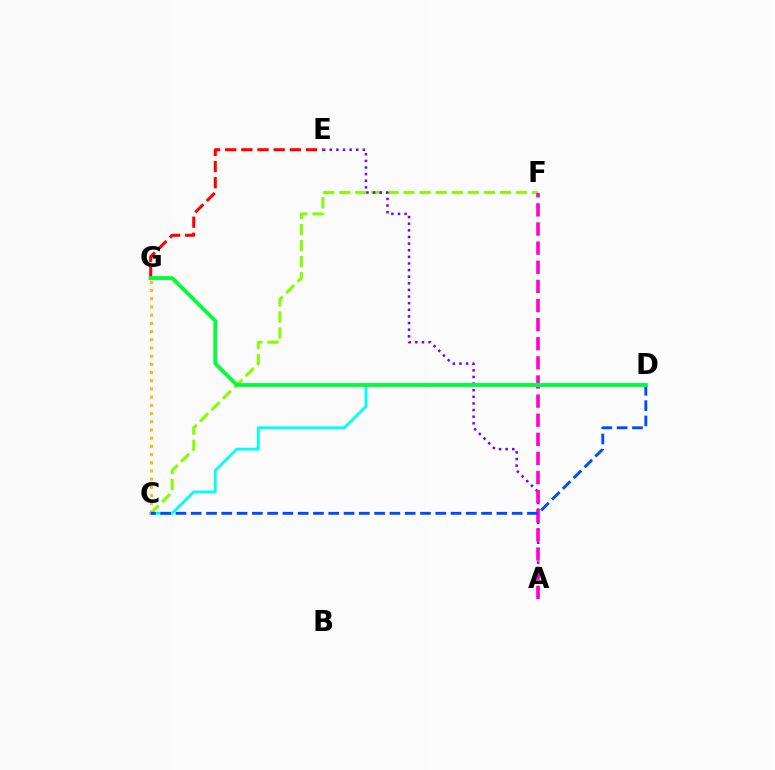{('C', 'D'): [{'color': '#00fff6', 'line_style': 'solid', 'thickness': 2.04}, {'color': '#004bff', 'line_style': 'dashed', 'thickness': 2.08}], ('E', 'G'): [{'color': '#ff0000', 'line_style': 'dashed', 'thickness': 2.19}], ('C', 'F'): [{'color': '#84ff00', 'line_style': 'dashed', 'thickness': 2.18}], ('A', 'E'): [{'color': '#7200ff', 'line_style': 'dotted', 'thickness': 1.8}], ('C', 'G'): [{'color': '#ffbd00', 'line_style': 'dotted', 'thickness': 2.23}], ('A', 'F'): [{'color': '#ff00cf', 'line_style': 'dashed', 'thickness': 2.6}], ('D', 'G'): [{'color': '#00ff39', 'line_style': 'solid', 'thickness': 2.75}]}